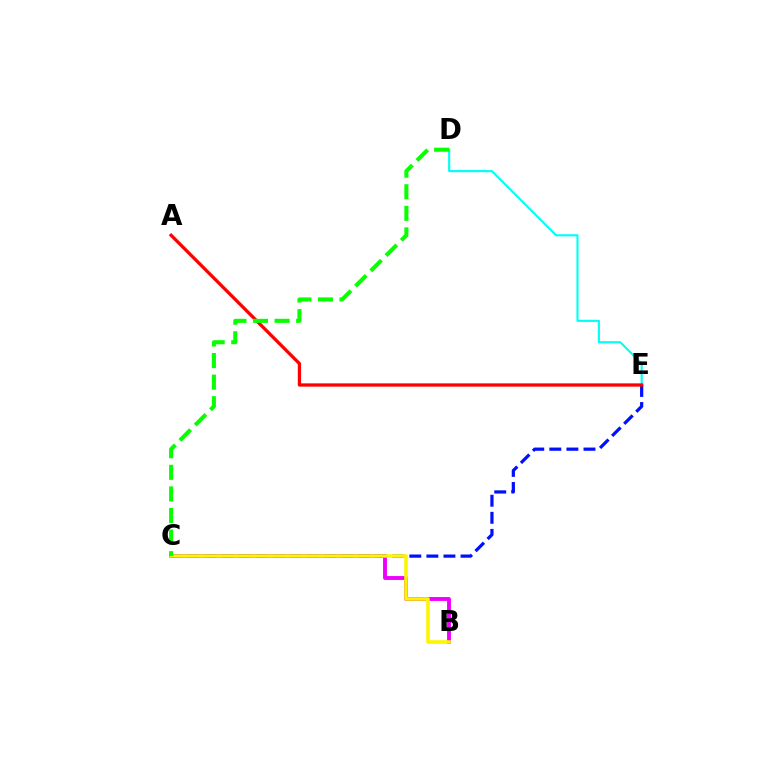{('D', 'E'): [{'color': '#00fff6', 'line_style': 'solid', 'thickness': 1.53}], ('B', 'C'): [{'color': '#ee00ff', 'line_style': 'solid', 'thickness': 2.79}, {'color': '#fcf500', 'line_style': 'solid', 'thickness': 2.56}], ('C', 'E'): [{'color': '#0010ff', 'line_style': 'dashed', 'thickness': 2.32}], ('A', 'E'): [{'color': '#ff0000', 'line_style': 'solid', 'thickness': 2.36}], ('C', 'D'): [{'color': '#08ff00', 'line_style': 'dashed', 'thickness': 2.93}]}